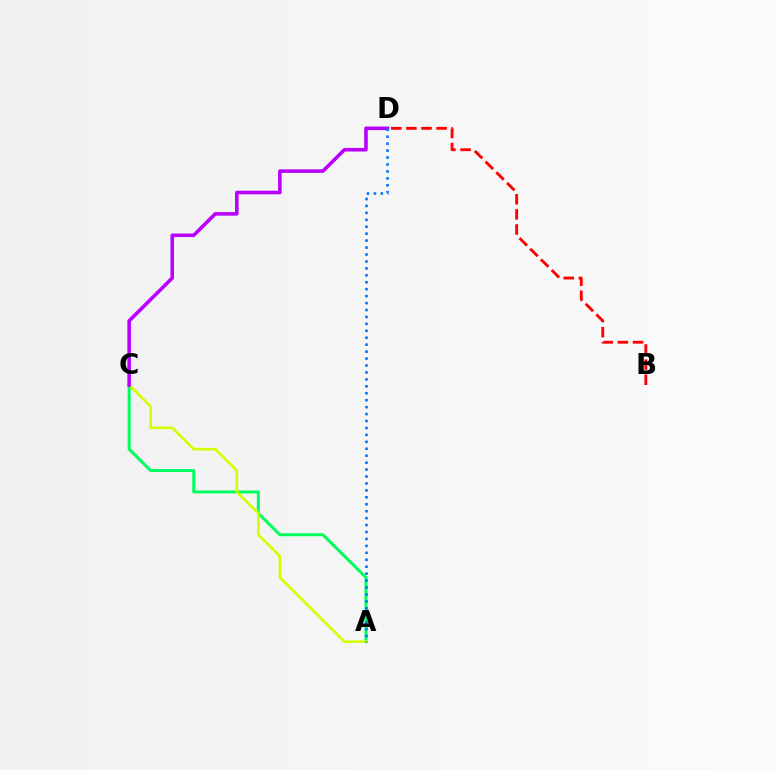{('A', 'C'): [{'color': '#00ff5c', 'line_style': 'solid', 'thickness': 2.16}, {'color': '#d1ff00', 'line_style': 'solid', 'thickness': 1.88}], ('C', 'D'): [{'color': '#b900ff', 'line_style': 'solid', 'thickness': 2.58}], ('B', 'D'): [{'color': '#ff0000', 'line_style': 'dashed', 'thickness': 2.05}], ('A', 'D'): [{'color': '#0074ff', 'line_style': 'dotted', 'thickness': 1.88}]}